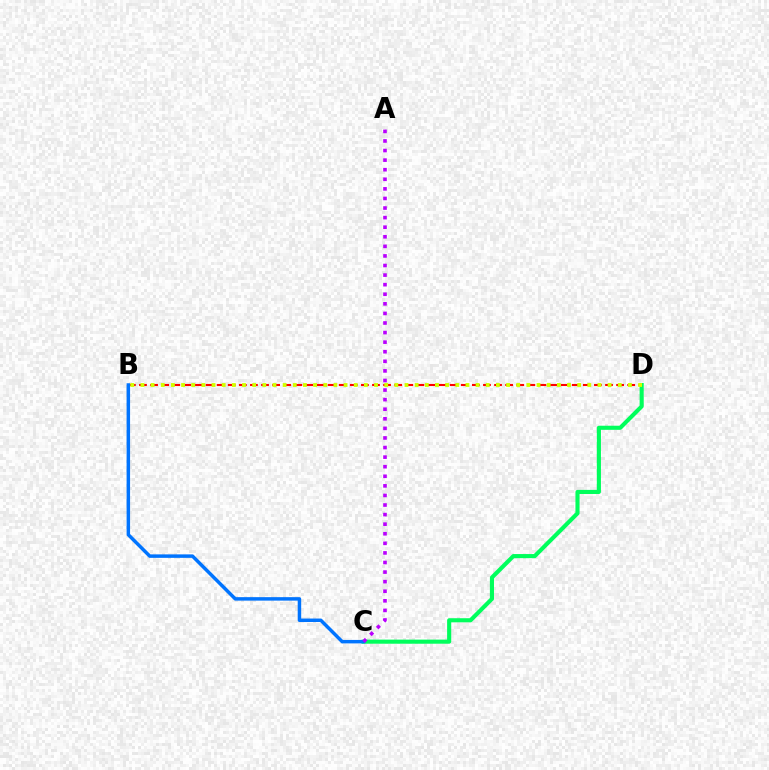{('B', 'D'): [{'color': '#ff0000', 'line_style': 'dashed', 'thickness': 1.51}, {'color': '#d1ff00', 'line_style': 'dotted', 'thickness': 2.76}], ('C', 'D'): [{'color': '#00ff5c', 'line_style': 'solid', 'thickness': 2.96}], ('B', 'C'): [{'color': '#0074ff', 'line_style': 'solid', 'thickness': 2.5}], ('A', 'C'): [{'color': '#b900ff', 'line_style': 'dotted', 'thickness': 2.6}]}